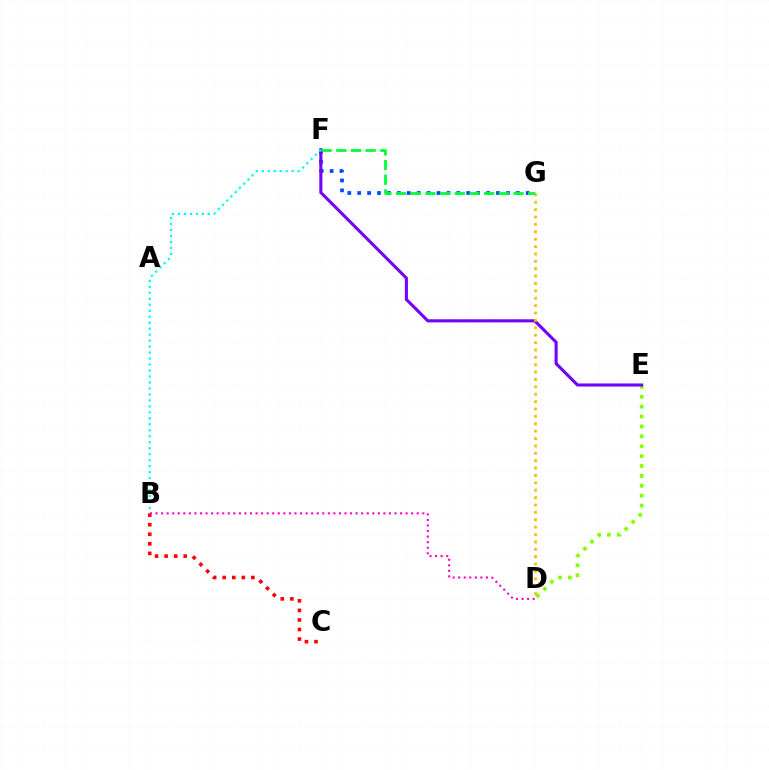{('D', 'E'): [{'color': '#84ff00', 'line_style': 'dotted', 'thickness': 2.69}], ('B', 'C'): [{'color': '#ff0000', 'line_style': 'dotted', 'thickness': 2.6}], ('F', 'G'): [{'color': '#004bff', 'line_style': 'dotted', 'thickness': 2.69}, {'color': '#00ff39', 'line_style': 'dashed', 'thickness': 1.99}], ('E', 'F'): [{'color': '#7200ff', 'line_style': 'solid', 'thickness': 2.21}], ('B', 'F'): [{'color': '#00fff6', 'line_style': 'dotted', 'thickness': 1.62}], ('B', 'D'): [{'color': '#ff00cf', 'line_style': 'dotted', 'thickness': 1.51}], ('D', 'G'): [{'color': '#ffbd00', 'line_style': 'dotted', 'thickness': 2.01}]}